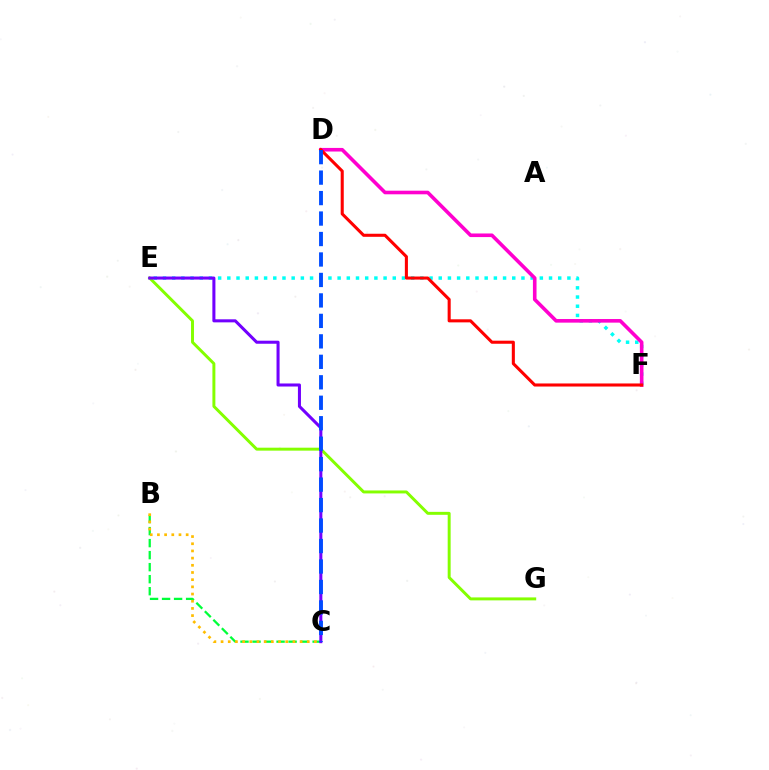{('B', 'C'): [{'color': '#00ff39', 'line_style': 'dashed', 'thickness': 1.63}, {'color': '#ffbd00', 'line_style': 'dotted', 'thickness': 1.95}], ('E', 'F'): [{'color': '#00fff6', 'line_style': 'dotted', 'thickness': 2.5}], ('D', 'F'): [{'color': '#ff00cf', 'line_style': 'solid', 'thickness': 2.59}, {'color': '#ff0000', 'line_style': 'solid', 'thickness': 2.21}], ('E', 'G'): [{'color': '#84ff00', 'line_style': 'solid', 'thickness': 2.13}], ('C', 'E'): [{'color': '#7200ff', 'line_style': 'solid', 'thickness': 2.19}], ('C', 'D'): [{'color': '#004bff', 'line_style': 'dashed', 'thickness': 2.78}]}